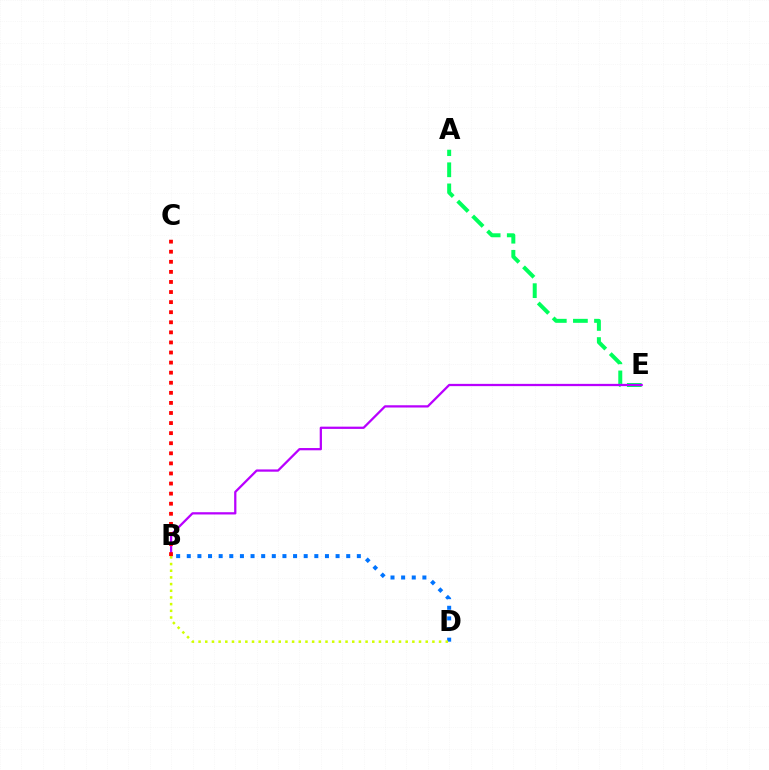{('A', 'E'): [{'color': '#00ff5c', 'line_style': 'dashed', 'thickness': 2.87}], ('B', 'E'): [{'color': '#b900ff', 'line_style': 'solid', 'thickness': 1.63}], ('B', 'C'): [{'color': '#ff0000', 'line_style': 'dotted', 'thickness': 2.74}], ('B', 'D'): [{'color': '#0074ff', 'line_style': 'dotted', 'thickness': 2.89}, {'color': '#d1ff00', 'line_style': 'dotted', 'thickness': 1.82}]}